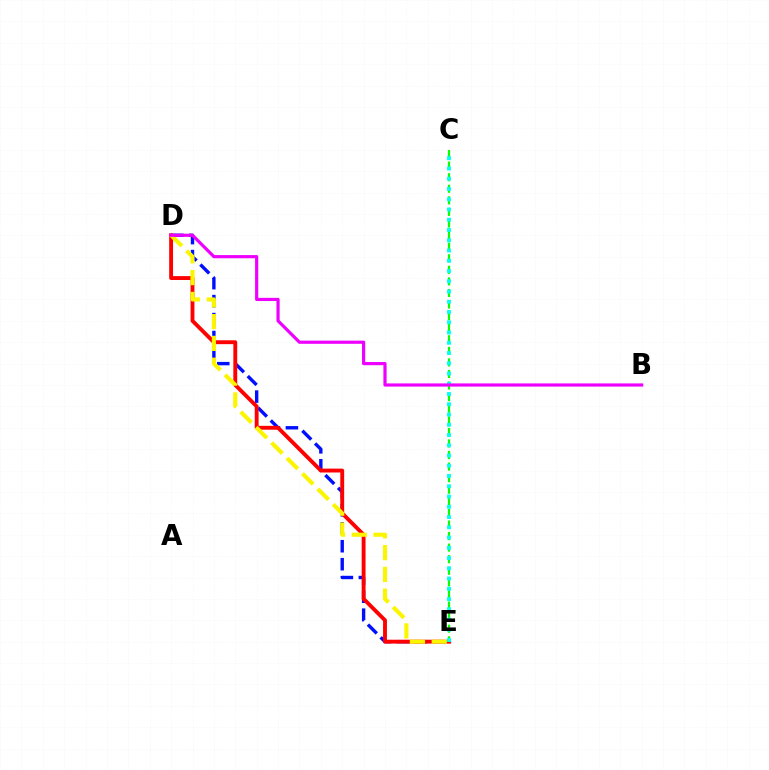{('D', 'E'): [{'color': '#0010ff', 'line_style': 'dashed', 'thickness': 2.44}, {'color': '#ff0000', 'line_style': 'solid', 'thickness': 2.79}, {'color': '#fcf500', 'line_style': 'dashed', 'thickness': 2.96}], ('C', 'E'): [{'color': '#08ff00', 'line_style': 'dashed', 'thickness': 1.57}, {'color': '#00fff6', 'line_style': 'dotted', 'thickness': 2.79}], ('B', 'D'): [{'color': '#ee00ff', 'line_style': 'solid', 'thickness': 2.29}]}